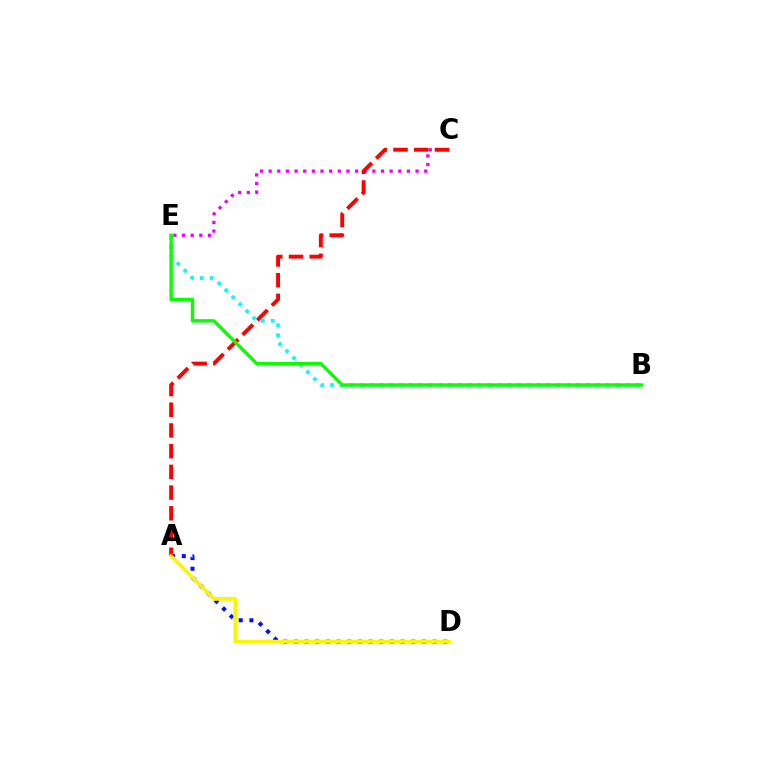{('C', 'E'): [{'color': '#ee00ff', 'line_style': 'dotted', 'thickness': 2.35}], ('A', 'D'): [{'color': '#0010ff', 'line_style': 'dotted', 'thickness': 2.9}, {'color': '#fcf500', 'line_style': 'solid', 'thickness': 2.7}], ('A', 'C'): [{'color': '#ff0000', 'line_style': 'dashed', 'thickness': 2.81}], ('B', 'E'): [{'color': '#00fff6', 'line_style': 'dotted', 'thickness': 2.67}, {'color': '#08ff00', 'line_style': 'solid', 'thickness': 2.44}]}